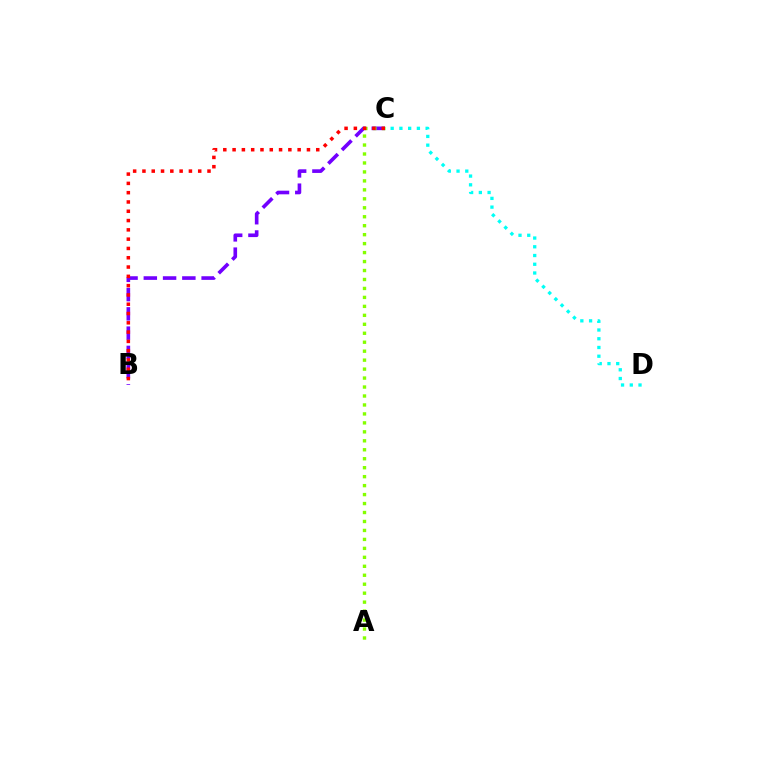{('B', 'C'): [{'color': '#7200ff', 'line_style': 'dashed', 'thickness': 2.62}, {'color': '#ff0000', 'line_style': 'dotted', 'thickness': 2.53}], ('A', 'C'): [{'color': '#84ff00', 'line_style': 'dotted', 'thickness': 2.44}], ('C', 'D'): [{'color': '#00fff6', 'line_style': 'dotted', 'thickness': 2.37}]}